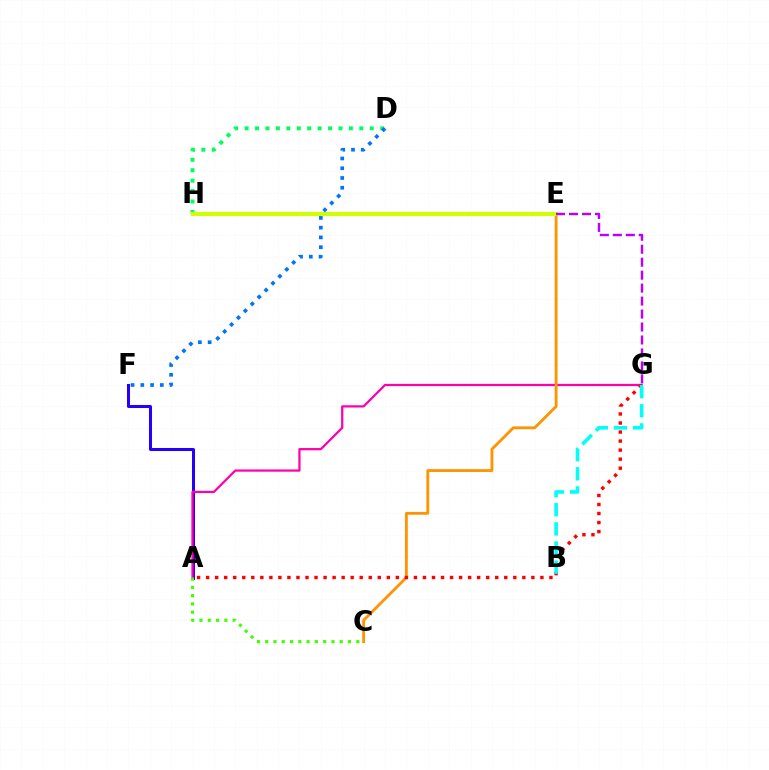{('A', 'F'): [{'color': '#2500ff', 'line_style': 'solid', 'thickness': 2.18}], ('A', 'G'): [{'color': '#ff00ac', 'line_style': 'solid', 'thickness': 1.61}, {'color': '#ff0000', 'line_style': 'dotted', 'thickness': 2.45}], ('C', 'E'): [{'color': '#ff9400', 'line_style': 'solid', 'thickness': 2.04}], ('D', 'H'): [{'color': '#00ff5c', 'line_style': 'dotted', 'thickness': 2.83}], ('A', 'C'): [{'color': '#3dff00', 'line_style': 'dotted', 'thickness': 2.25}], ('E', 'H'): [{'color': '#d1ff00', 'line_style': 'solid', 'thickness': 2.94}], ('D', 'F'): [{'color': '#0074ff', 'line_style': 'dotted', 'thickness': 2.65}], ('B', 'G'): [{'color': '#00fff6', 'line_style': 'dashed', 'thickness': 2.6}], ('E', 'G'): [{'color': '#b900ff', 'line_style': 'dashed', 'thickness': 1.76}]}